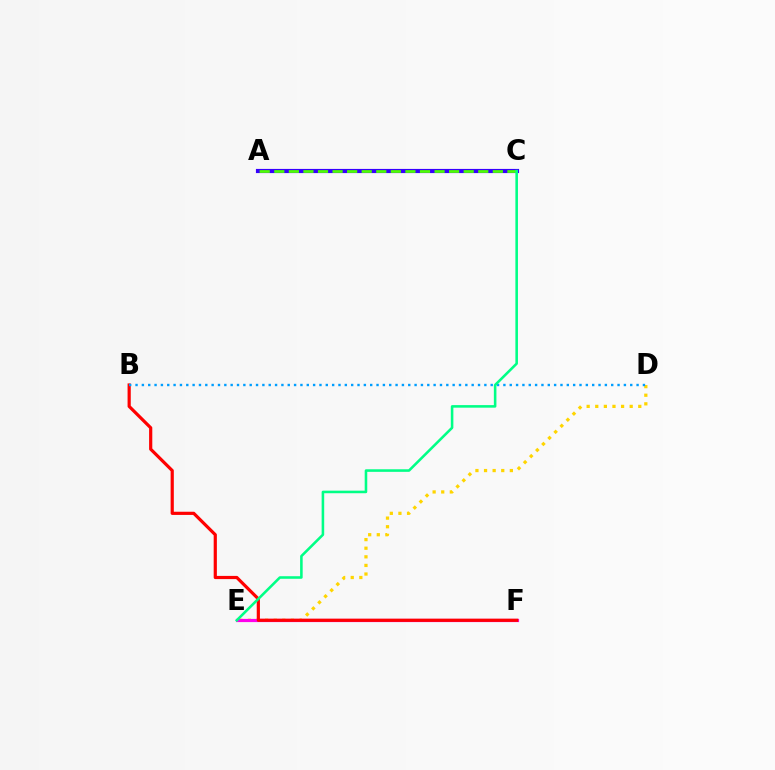{('D', 'E'): [{'color': '#ffd500', 'line_style': 'dotted', 'thickness': 2.34}], ('A', 'C'): [{'color': '#3700ff', 'line_style': 'solid', 'thickness': 2.99}, {'color': '#4fff00', 'line_style': 'dashed', 'thickness': 1.98}], ('E', 'F'): [{'color': '#ff00ed', 'line_style': 'solid', 'thickness': 2.3}], ('B', 'F'): [{'color': '#ff0000', 'line_style': 'solid', 'thickness': 2.3}], ('B', 'D'): [{'color': '#009eff', 'line_style': 'dotted', 'thickness': 1.72}], ('C', 'E'): [{'color': '#00ff86', 'line_style': 'solid', 'thickness': 1.85}]}